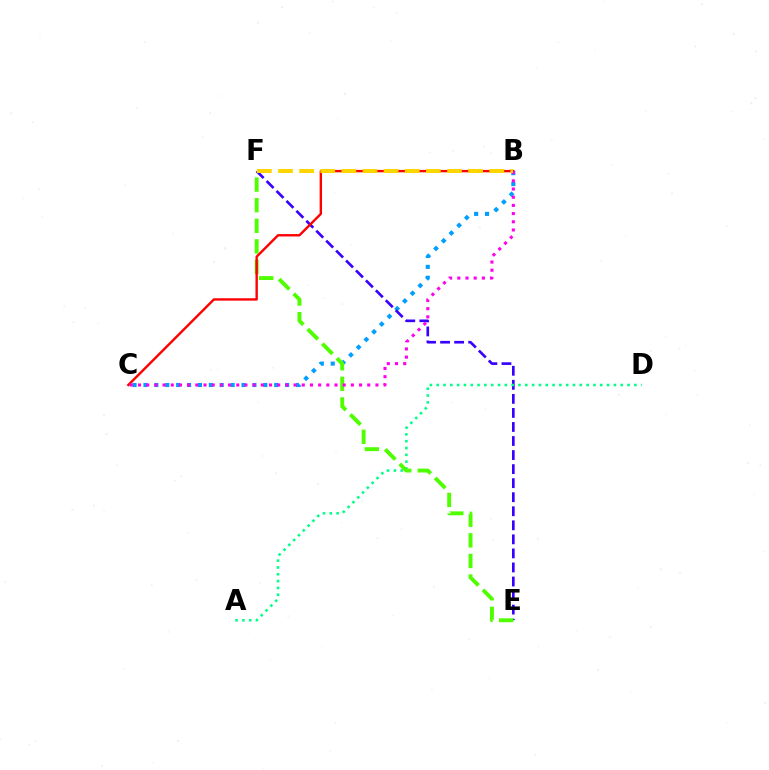{('B', 'C'): [{'color': '#009eff', 'line_style': 'dotted', 'thickness': 2.96}, {'color': '#ff0000', 'line_style': 'solid', 'thickness': 1.72}, {'color': '#ff00ed', 'line_style': 'dotted', 'thickness': 2.22}], ('E', 'F'): [{'color': '#3700ff', 'line_style': 'dashed', 'thickness': 1.91}, {'color': '#4fff00', 'line_style': 'dashed', 'thickness': 2.8}], ('A', 'D'): [{'color': '#00ff86', 'line_style': 'dotted', 'thickness': 1.85}], ('B', 'F'): [{'color': '#ffd500', 'line_style': 'dashed', 'thickness': 2.87}]}